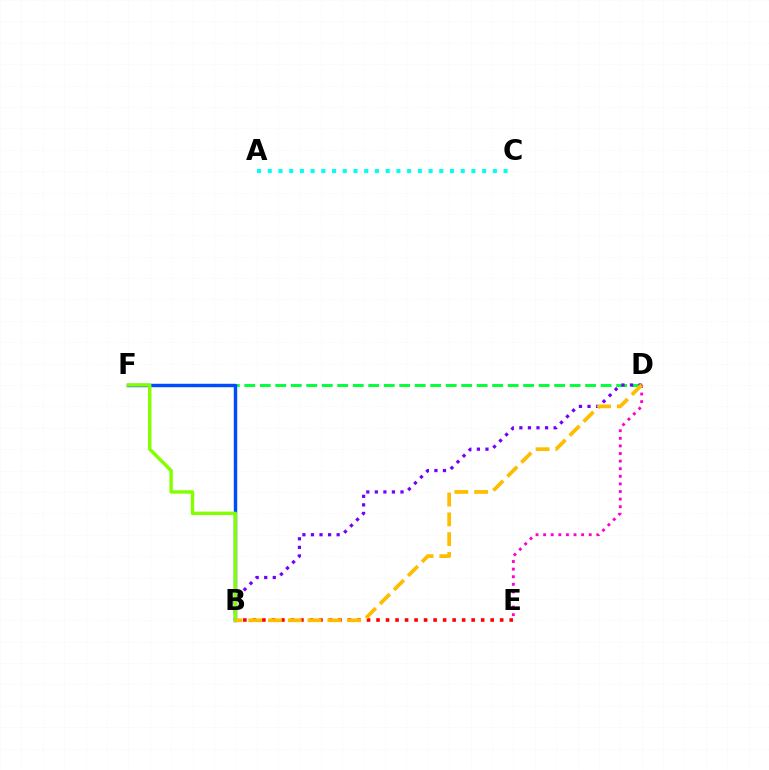{('D', 'F'): [{'color': '#00ff39', 'line_style': 'dashed', 'thickness': 2.1}], ('B', 'E'): [{'color': '#ff0000', 'line_style': 'dotted', 'thickness': 2.58}], ('D', 'E'): [{'color': '#ff00cf', 'line_style': 'dotted', 'thickness': 2.06}], ('B', 'D'): [{'color': '#7200ff', 'line_style': 'dotted', 'thickness': 2.32}, {'color': '#ffbd00', 'line_style': 'dashed', 'thickness': 2.69}], ('A', 'C'): [{'color': '#00fff6', 'line_style': 'dotted', 'thickness': 2.91}], ('B', 'F'): [{'color': '#004bff', 'line_style': 'solid', 'thickness': 2.46}, {'color': '#84ff00', 'line_style': 'solid', 'thickness': 2.47}]}